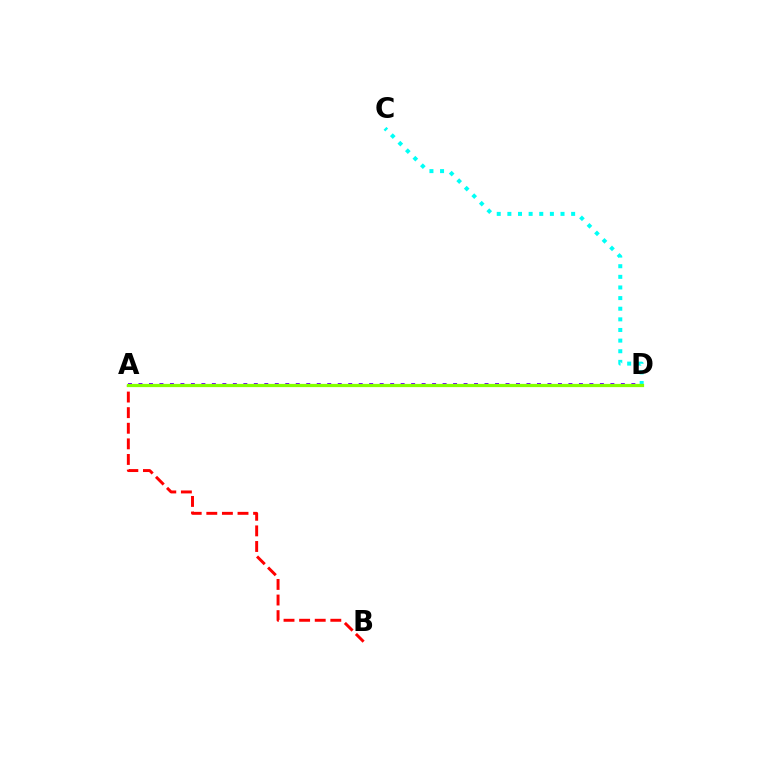{('A', 'B'): [{'color': '#ff0000', 'line_style': 'dashed', 'thickness': 2.12}], ('A', 'D'): [{'color': '#7200ff', 'line_style': 'dotted', 'thickness': 2.85}, {'color': '#84ff00', 'line_style': 'solid', 'thickness': 2.32}], ('C', 'D'): [{'color': '#00fff6', 'line_style': 'dotted', 'thickness': 2.89}]}